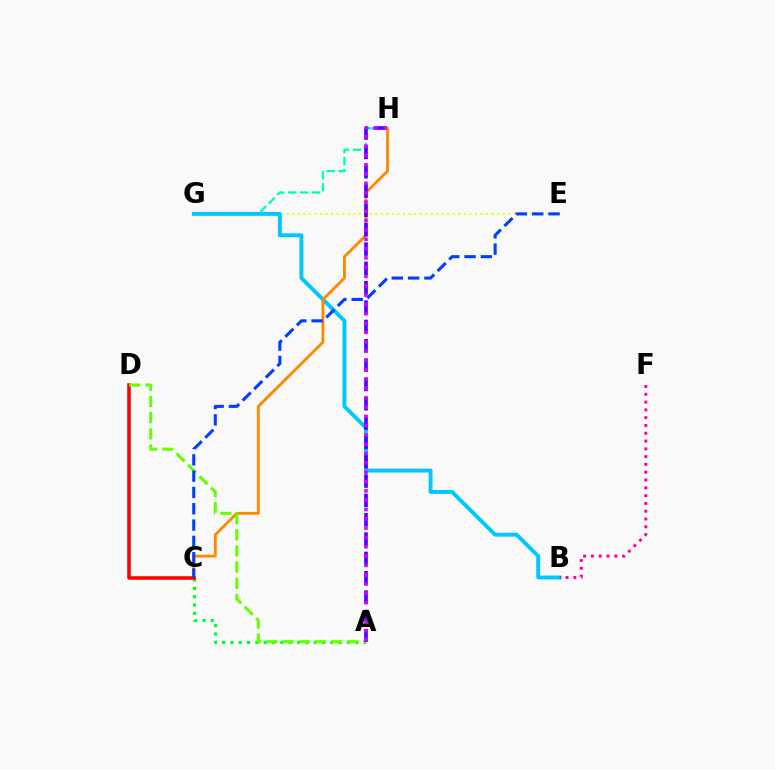{('E', 'G'): [{'color': '#eeff00', 'line_style': 'dotted', 'thickness': 1.5}], ('G', 'H'): [{'color': '#00ffaf', 'line_style': 'dashed', 'thickness': 1.62}], ('A', 'C'): [{'color': '#00ff27', 'line_style': 'dotted', 'thickness': 2.26}], ('B', 'G'): [{'color': '#00c7ff', 'line_style': 'solid', 'thickness': 2.8}], ('C', 'H'): [{'color': '#ff8800', 'line_style': 'solid', 'thickness': 2.05}], ('C', 'D'): [{'color': '#ff0000', 'line_style': 'solid', 'thickness': 2.56}], ('A', 'D'): [{'color': '#66ff00', 'line_style': 'dashed', 'thickness': 2.2}], ('A', 'H'): [{'color': '#4f00ff', 'line_style': 'dashed', 'thickness': 2.63}, {'color': '#d600ff', 'line_style': 'dotted', 'thickness': 2.53}], ('C', 'E'): [{'color': '#003fff', 'line_style': 'dashed', 'thickness': 2.22}], ('B', 'F'): [{'color': '#ff00a0', 'line_style': 'dotted', 'thickness': 2.12}]}